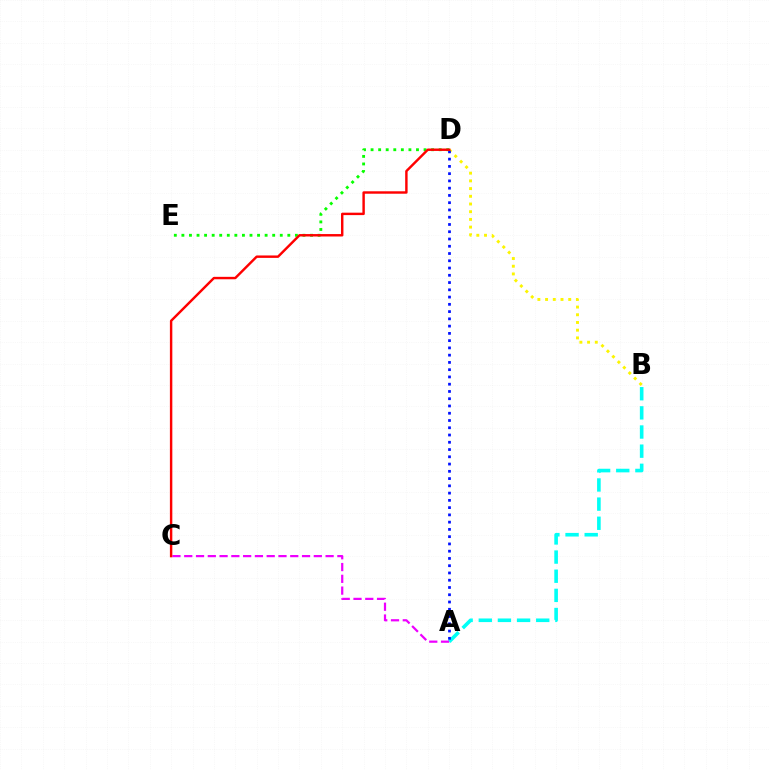{('B', 'D'): [{'color': '#fcf500', 'line_style': 'dotted', 'thickness': 2.09}], ('D', 'E'): [{'color': '#08ff00', 'line_style': 'dotted', 'thickness': 2.06}], ('A', 'B'): [{'color': '#00fff6', 'line_style': 'dashed', 'thickness': 2.6}], ('A', 'C'): [{'color': '#ee00ff', 'line_style': 'dashed', 'thickness': 1.6}], ('A', 'D'): [{'color': '#0010ff', 'line_style': 'dotted', 'thickness': 1.97}], ('C', 'D'): [{'color': '#ff0000', 'line_style': 'solid', 'thickness': 1.75}]}